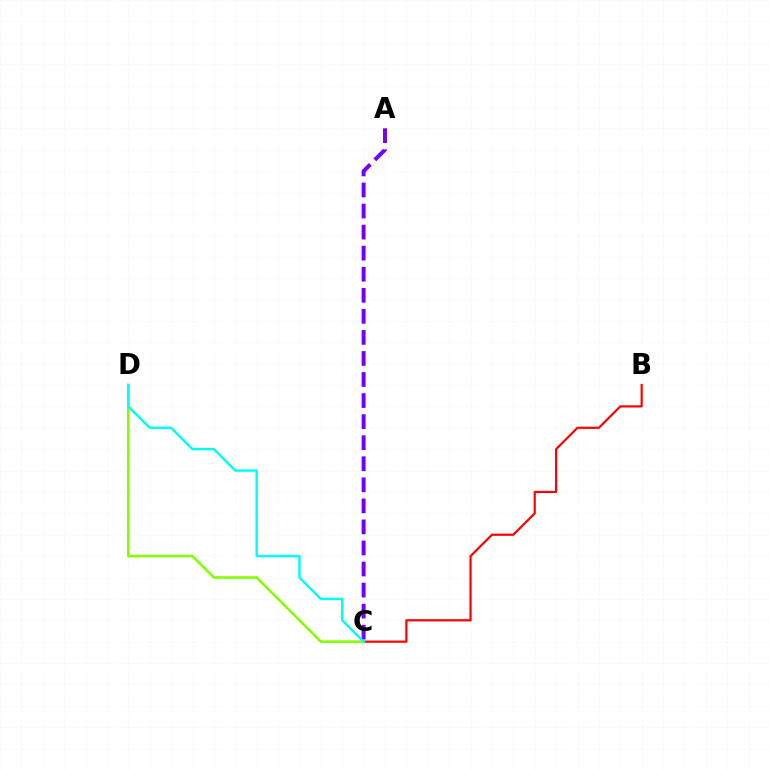{('B', 'C'): [{'color': '#ff0000', 'line_style': 'solid', 'thickness': 1.58}], ('A', 'C'): [{'color': '#7200ff', 'line_style': 'dashed', 'thickness': 2.86}], ('C', 'D'): [{'color': '#84ff00', 'line_style': 'solid', 'thickness': 1.87}, {'color': '#00fff6', 'line_style': 'solid', 'thickness': 1.77}]}